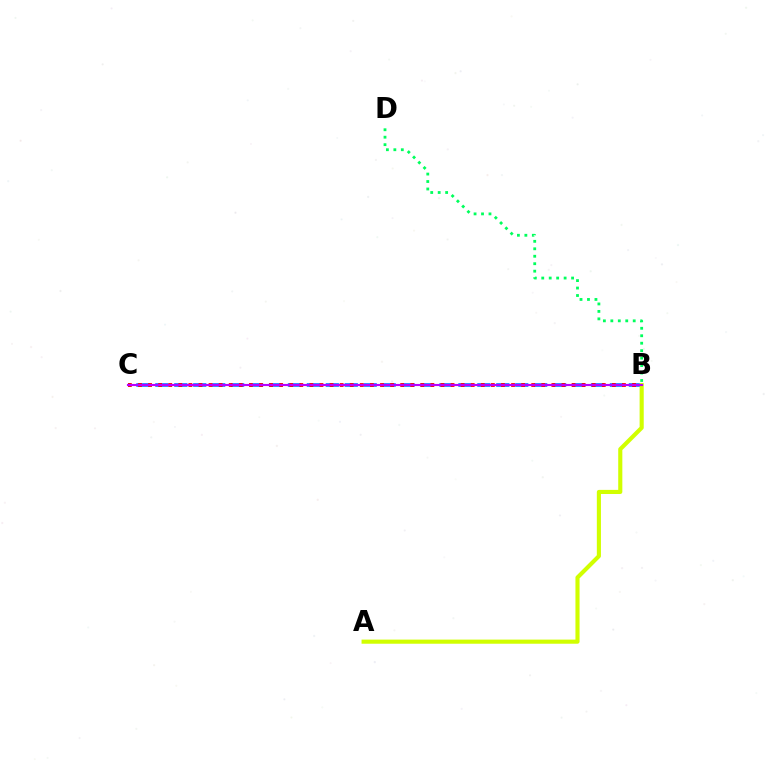{('B', 'C'): [{'color': '#0074ff', 'line_style': 'dashed', 'thickness': 2.57}, {'color': '#ff0000', 'line_style': 'dotted', 'thickness': 2.74}, {'color': '#b900ff', 'line_style': 'solid', 'thickness': 1.53}], ('A', 'B'): [{'color': '#d1ff00', 'line_style': 'solid', 'thickness': 2.96}], ('B', 'D'): [{'color': '#00ff5c', 'line_style': 'dotted', 'thickness': 2.03}]}